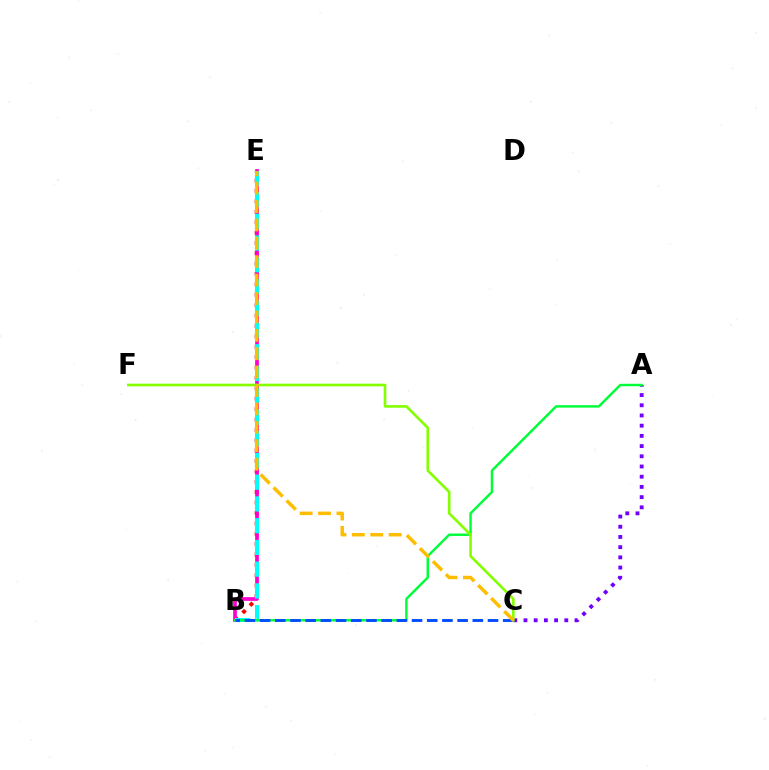{('A', 'C'): [{'color': '#7200ff', 'line_style': 'dotted', 'thickness': 2.77}], ('B', 'E'): [{'color': '#ff0000', 'line_style': 'dotted', 'thickness': 2.82}, {'color': '#ff00cf', 'line_style': 'solid', 'thickness': 2.67}, {'color': '#00fff6', 'line_style': 'dashed', 'thickness': 2.95}], ('A', 'B'): [{'color': '#00ff39', 'line_style': 'solid', 'thickness': 1.76}], ('B', 'C'): [{'color': '#004bff', 'line_style': 'dashed', 'thickness': 2.06}], ('C', 'F'): [{'color': '#84ff00', 'line_style': 'solid', 'thickness': 1.9}], ('C', 'E'): [{'color': '#ffbd00', 'line_style': 'dashed', 'thickness': 2.5}]}